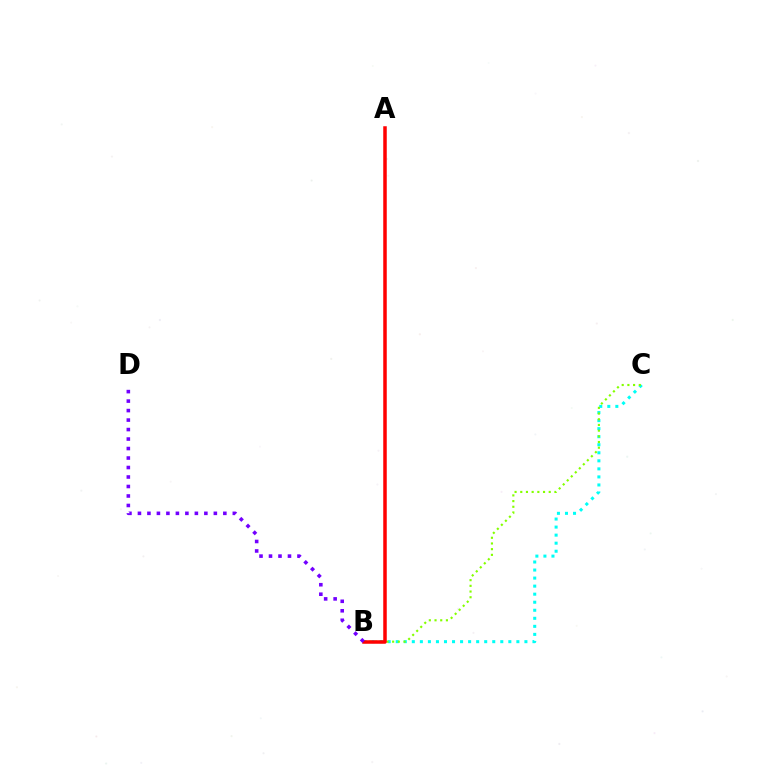{('B', 'C'): [{'color': '#00fff6', 'line_style': 'dotted', 'thickness': 2.19}, {'color': '#84ff00', 'line_style': 'dotted', 'thickness': 1.55}], ('A', 'B'): [{'color': '#ff0000', 'line_style': 'solid', 'thickness': 2.52}], ('B', 'D'): [{'color': '#7200ff', 'line_style': 'dotted', 'thickness': 2.58}]}